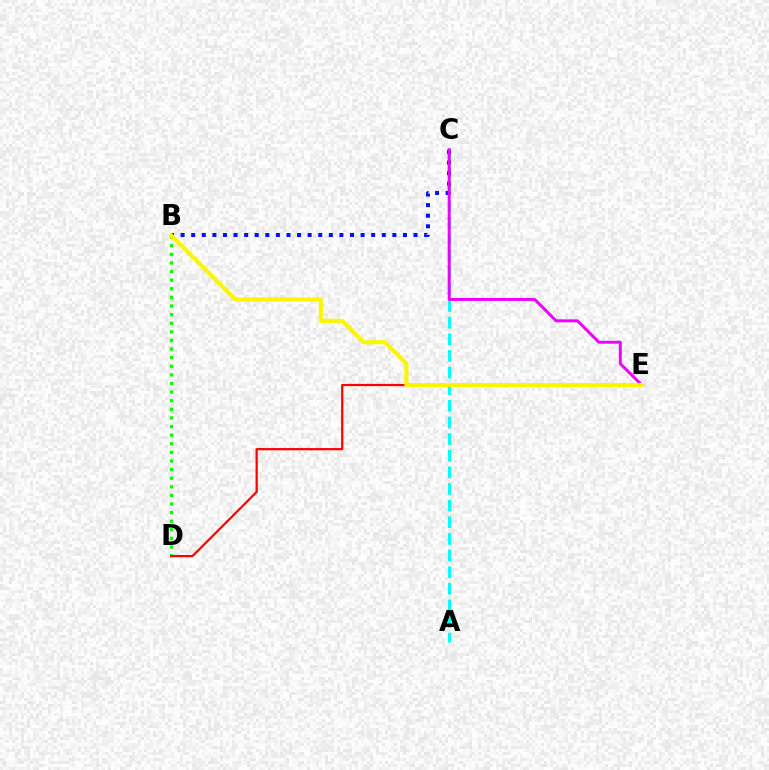{('A', 'C'): [{'color': '#00fff6', 'line_style': 'dashed', 'thickness': 2.26}], ('B', 'D'): [{'color': '#08ff00', 'line_style': 'dotted', 'thickness': 2.34}], ('D', 'E'): [{'color': '#ff0000', 'line_style': 'solid', 'thickness': 1.6}], ('B', 'C'): [{'color': '#0010ff', 'line_style': 'dotted', 'thickness': 2.88}], ('C', 'E'): [{'color': '#ee00ff', 'line_style': 'solid', 'thickness': 2.13}], ('B', 'E'): [{'color': '#fcf500', 'line_style': 'solid', 'thickness': 2.94}]}